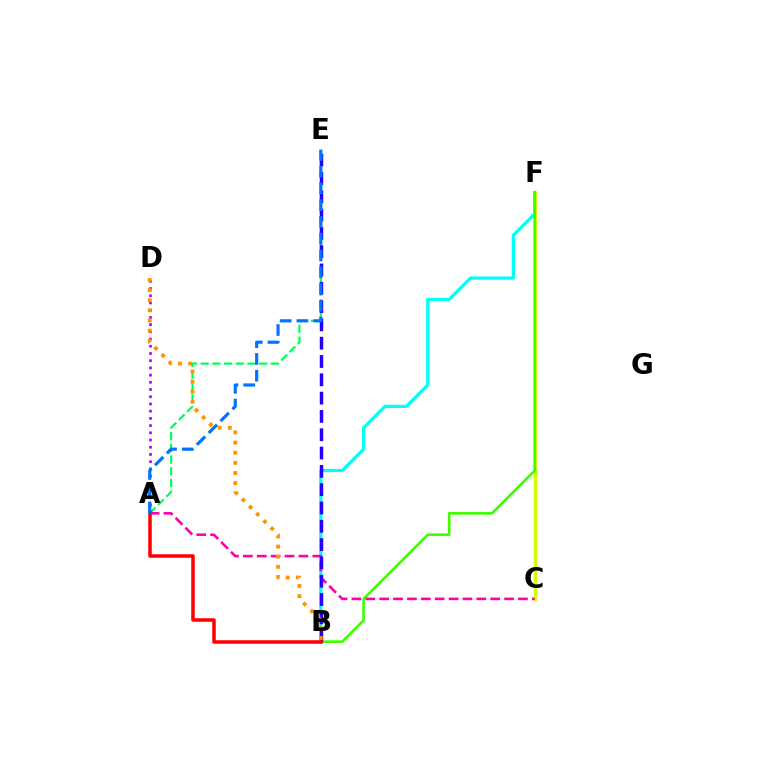{('B', 'F'): [{'color': '#00fff6', 'line_style': 'solid', 'thickness': 2.33}, {'color': '#3dff00', 'line_style': 'solid', 'thickness': 1.9}], ('A', 'E'): [{'color': '#00ff5c', 'line_style': 'dashed', 'thickness': 1.59}, {'color': '#0074ff', 'line_style': 'dashed', 'thickness': 2.28}], ('C', 'F'): [{'color': '#d1ff00', 'line_style': 'solid', 'thickness': 2.43}], ('A', 'D'): [{'color': '#b900ff', 'line_style': 'dotted', 'thickness': 1.96}], ('A', 'C'): [{'color': '#ff00ac', 'line_style': 'dashed', 'thickness': 1.89}], ('B', 'E'): [{'color': '#2500ff', 'line_style': 'dashed', 'thickness': 2.49}], ('A', 'B'): [{'color': '#ff0000', 'line_style': 'solid', 'thickness': 2.53}], ('B', 'D'): [{'color': '#ff9400', 'line_style': 'dotted', 'thickness': 2.76}]}